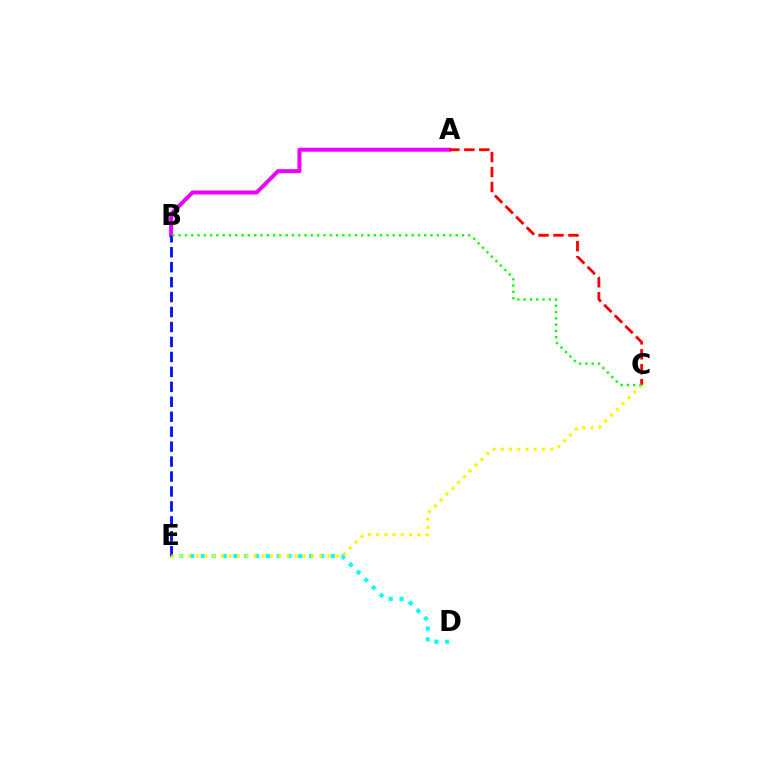{('A', 'B'): [{'color': '#ee00ff', 'line_style': 'solid', 'thickness': 2.88}], ('D', 'E'): [{'color': '#00fff6', 'line_style': 'dotted', 'thickness': 2.94}], ('A', 'C'): [{'color': '#ff0000', 'line_style': 'dashed', 'thickness': 2.03}], ('B', 'E'): [{'color': '#0010ff', 'line_style': 'dashed', 'thickness': 2.03}], ('C', 'E'): [{'color': '#fcf500', 'line_style': 'dotted', 'thickness': 2.23}], ('B', 'C'): [{'color': '#08ff00', 'line_style': 'dotted', 'thickness': 1.71}]}